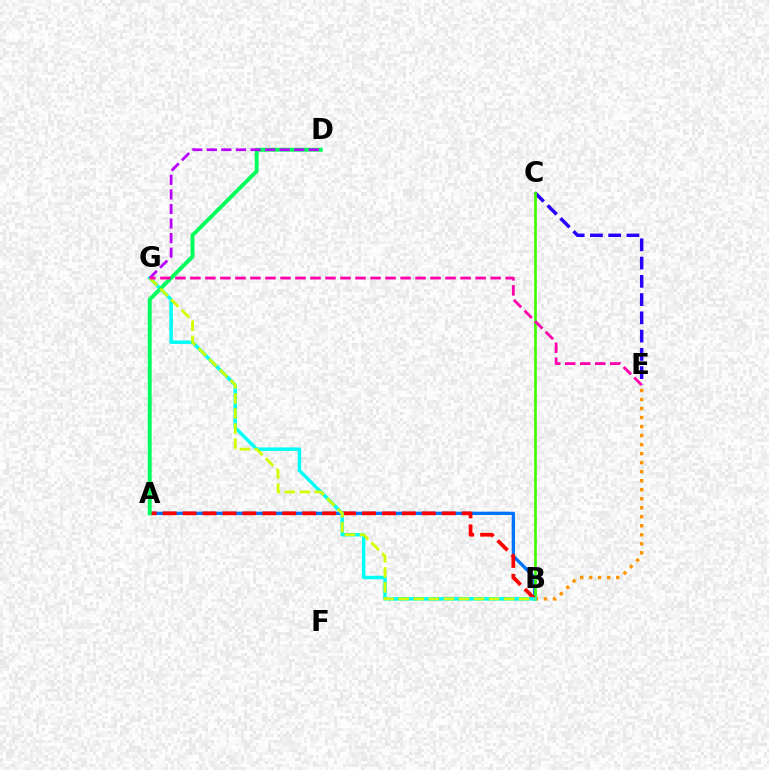{('C', 'E'): [{'color': '#2500ff', 'line_style': 'dashed', 'thickness': 2.48}], ('A', 'B'): [{'color': '#0074ff', 'line_style': 'solid', 'thickness': 2.36}, {'color': '#ff0000', 'line_style': 'dashed', 'thickness': 2.71}], ('B', 'E'): [{'color': '#ff9400', 'line_style': 'dotted', 'thickness': 2.45}], ('B', 'C'): [{'color': '#3dff00', 'line_style': 'solid', 'thickness': 1.9}], ('B', 'G'): [{'color': '#00fff6', 'line_style': 'solid', 'thickness': 2.5}, {'color': '#d1ff00', 'line_style': 'dashed', 'thickness': 2.05}], ('A', 'D'): [{'color': '#00ff5c', 'line_style': 'solid', 'thickness': 2.81}], ('D', 'G'): [{'color': '#b900ff', 'line_style': 'dashed', 'thickness': 1.98}], ('E', 'G'): [{'color': '#ff00ac', 'line_style': 'dashed', 'thickness': 2.04}]}